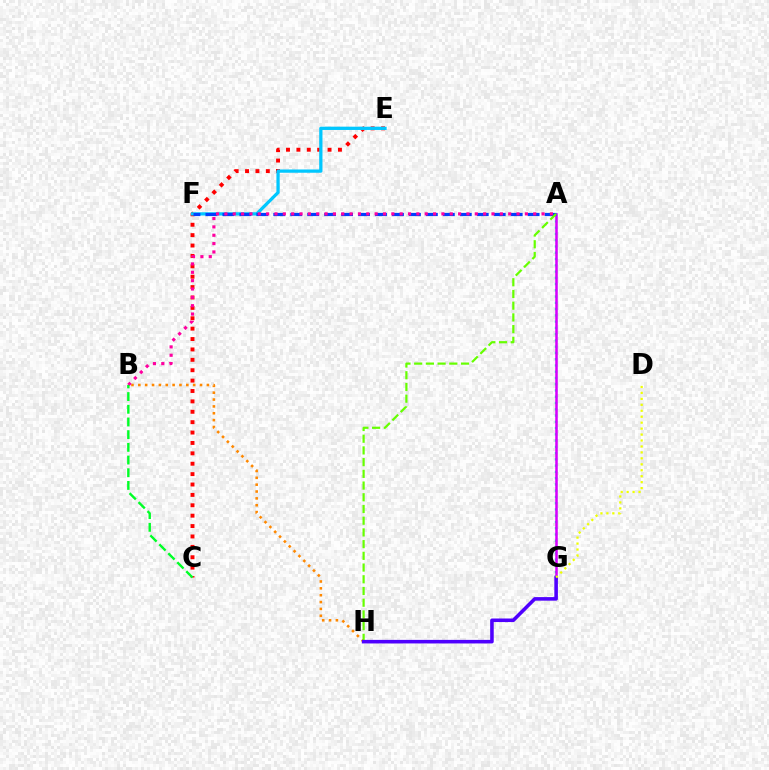{('B', 'H'): [{'color': '#ff8800', 'line_style': 'dotted', 'thickness': 1.86}], ('A', 'G'): [{'color': '#00ffaf', 'line_style': 'dotted', 'thickness': 1.7}, {'color': '#d600ff', 'line_style': 'solid', 'thickness': 1.82}], ('C', 'E'): [{'color': '#ff0000', 'line_style': 'dotted', 'thickness': 2.82}], ('E', 'F'): [{'color': '#00c7ff', 'line_style': 'solid', 'thickness': 2.35}], ('A', 'F'): [{'color': '#003fff', 'line_style': 'dashed', 'thickness': 2.3}], ('A', 'B'): [{'color': '#ff00a0', 'line_style': 'dotted', 'thickness': 2.27}], ('A', 'H'): [{'color': '#66ff00', 'line_style': 'dashed', 'thickness': 1.59}], ('B', 'C'): [{'color': '#00ff27', 'line_style': 'dashed', 'thickness': 1.72}], ('G', 'H'): [{'color': '#4f00ff', 'line_style': 'solid', 'thickness': 2.57}], ('D', 'G'): [{'color': '#eeff00', 'line_style': 'dotted', 'thickness': 1.62}]}